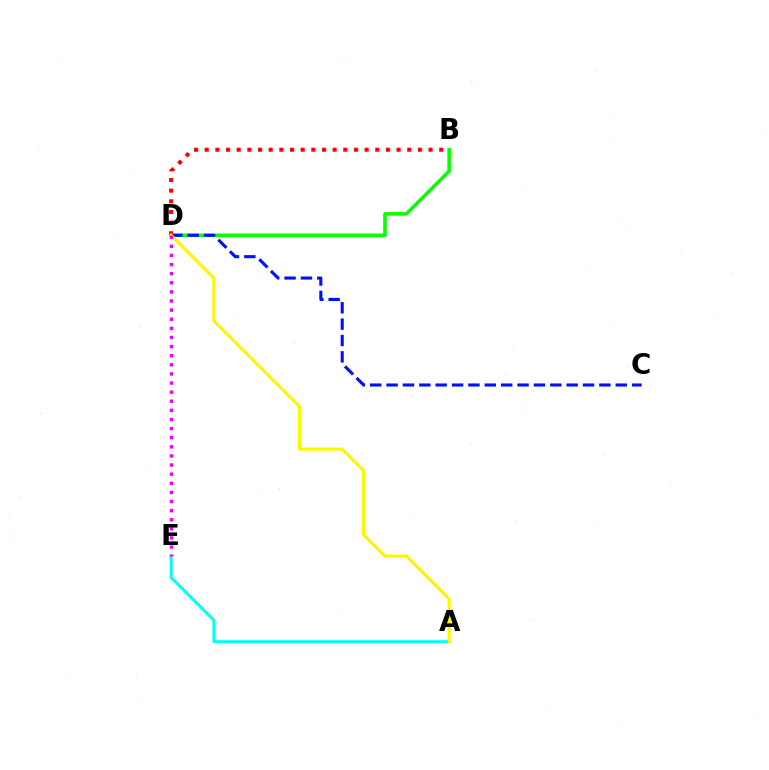{('B', 'D'): [{'color': '#08ff00', 'line_style': 'solid', 'thickness': 2.58}, {'color': '#ff0000', 'line_style': 'dotted', 'thickness': 2.9}], ('A', 'E'): [{'color': '#00fff6', 'line_style': 'solid', 'thickness': 2.11}], ('C', 'D'): [{'color': '#0010ff', 'line_style': 'dashed', 'thickness': 2.22}], ('A', 'D'): [{'color': '#fcf500', 'line_style': 'solid', 'thickness': 2.25}], ('D', 'E'): [{'color': '#ee00ff', 'line_style': 'dotted', 'thickness': 2.48}]}